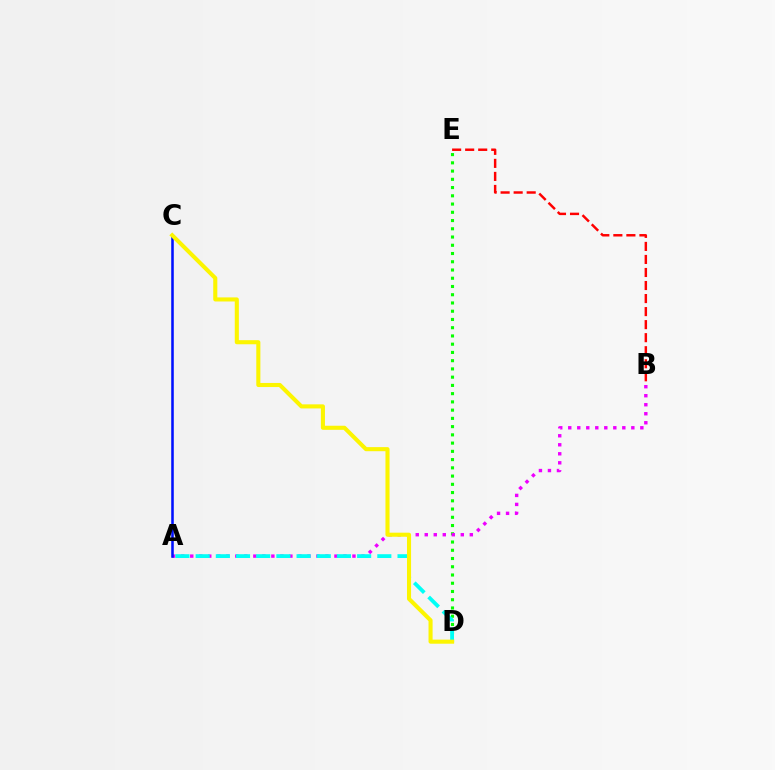{('B', 'E'): [{'color': '#ff0000', 'line_style': 'dashed', 'thickness': 1.77}], ('D', 'E'): [{'color': '#08ff00', 'line_style': 'dotted', 'thickness': 2.24}], ('A', 'B'): [{'color': '#ee00ff', 'line_style': 'dotted', 'thickness': 2.45}], ('A', 'D'): [{'color': '#00fff6', 'line_style': 'dashed', 'thickness': 2.74}], ('A', 'C'): [{'color': '#0010ff', 'line_style': 'solid', 'thickness': 1.84}], ('C', 'D'): [{'color': '#fcf500', 'line_style': 'solid', 'thickness': 2.94}]}